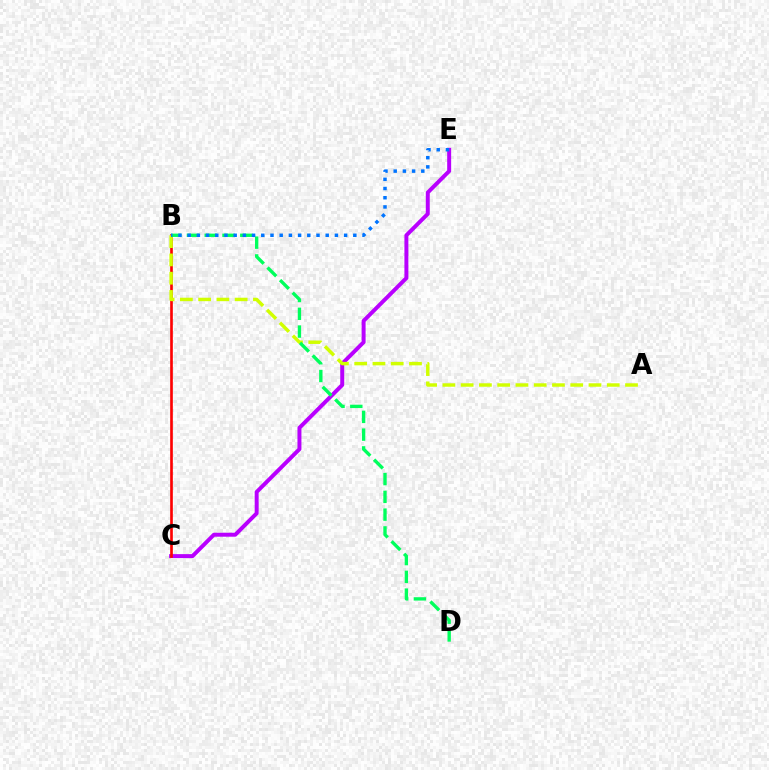{('C', 'E'): [{'color': '#b900ff', 'line_style': 'solid', 'thickness': 2.85}], ('B', 'C'): [{'color': '#ff0000', 'line_style': 'solid', 'thickness': 1.91}], ('A', 'B'): [{'color': '#d1ff00', 'line_style': 'dashed', 'thickness': 2.48}], ('B', 'D'): [{'color': '#00ff5c', 'line_style': 'dashed', 'thickness': 2.41}], ('B', 'E'): [{'color': '#0074ff', 'line_style': 'dotted', 'thickness': 2.5}]}